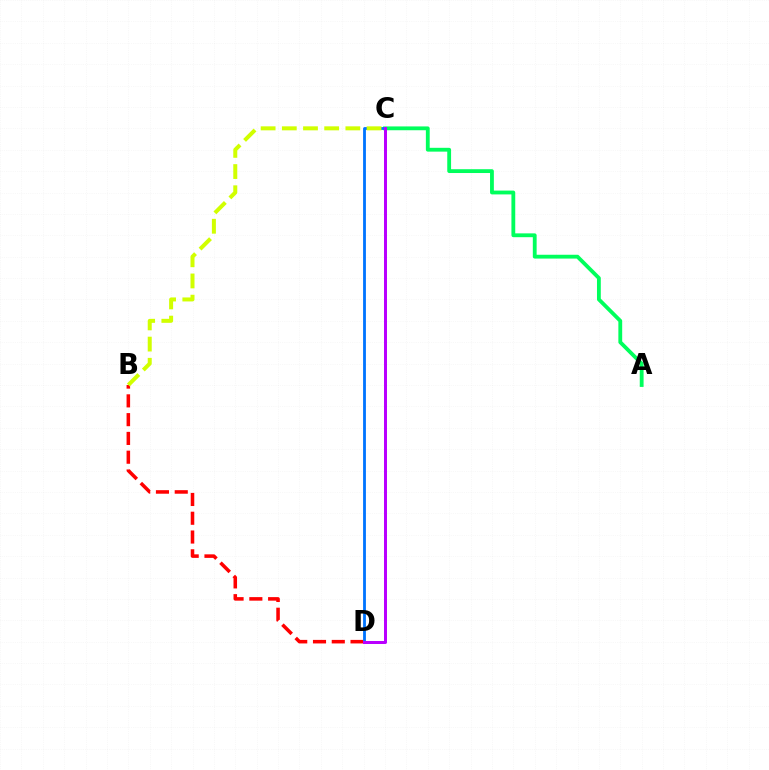{('A', 'C'): [{'color': '#00ff5c', 'line_style': 'solid', 'thickness': 2.75}], ('B', 'D'): [{'color': '#ff0000', 'line_style': 'dashed', 'thickness': 2.55}], ('C', 'D'): [{'color': '#0074ff', 'line_style': 'solid', 'thickness': 2.03}, {'color': '#b900ff', 'line_style': 'solid', 'thickness': 2.15}], ('B', 'C'): [{'color': '#d1ff00', 'line_style': 'dashed', 'thickness': 2.88}]}